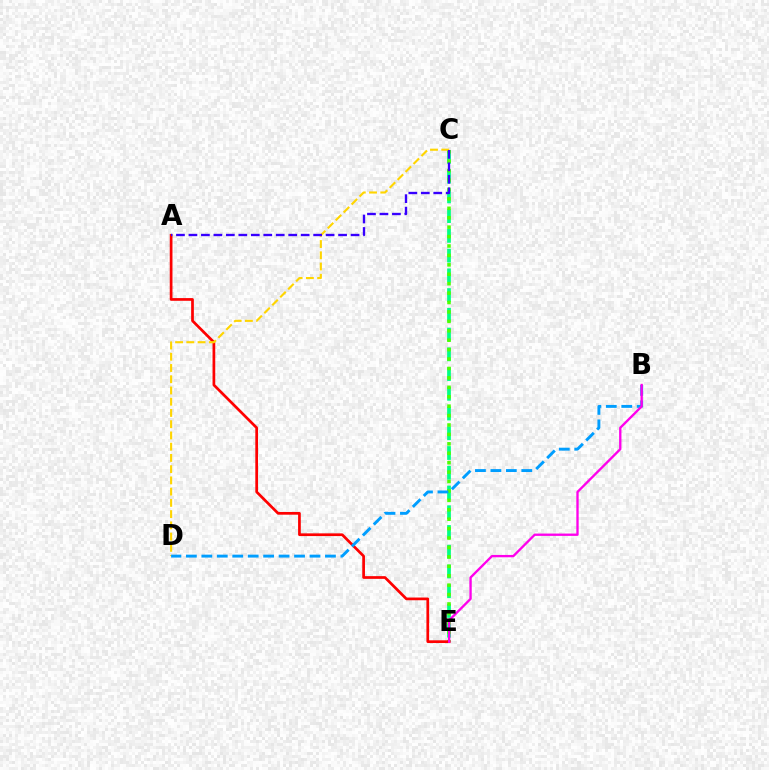{('C', 'E'): [{'color': '#00ff86', 'line_style': 'dashed', 'thickness': 2.68}, {'color': '#4fff00', 'line_style': 'dotted', 'thickness': 2.56}], ('A', 'E'): [{'color': '#ff0000', 'line_style': 'solid', 'thickness': 1.95}], ('C', 'D'): [{'color': '#ffd500', 'line_style': 'dashed', 'thickness': 1.53}], ('B', 'D'): [{'color': '#009eff', 'line_style': 'dashed', 'thickness': 2.1}], ('B', 'E'): [{'color': '#ff00ed', 'line_style': 'solid', 'thickness': 1.68}], ('A', 'C'): [{'color': '#3700ff', 'line_style': 'dashed', 'thickness': 1.69}]}